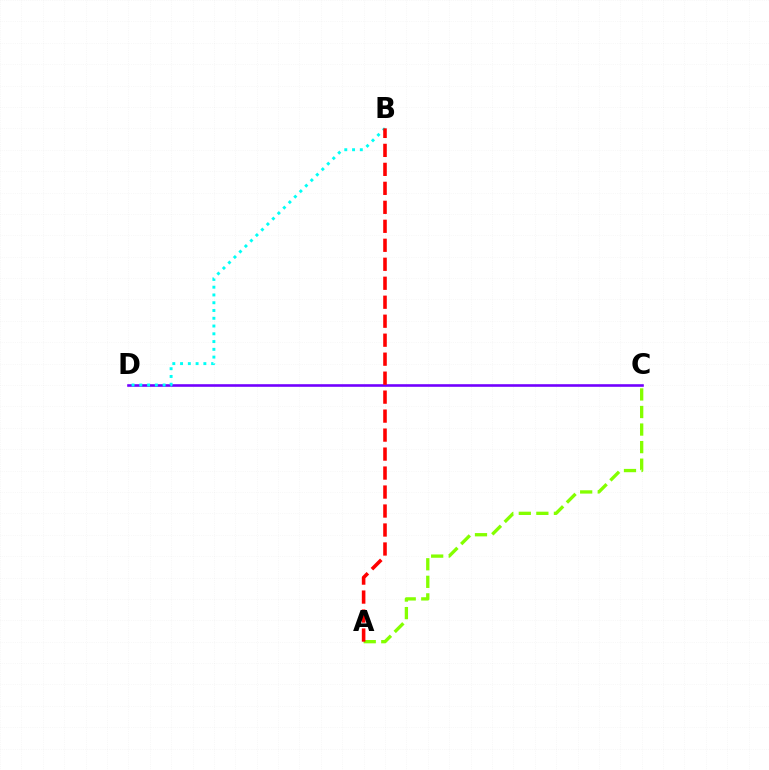{('A', 'C'): [{'color': '#84ff00', 'line_style': 'dashed', 'thickness': 2.39}], ('C', 'D'): [{'color': '#7200ff', 'line_style': 'solid', 'thickness': 1.88}], ('B', 'D'): [{'color': '#00fff6', 'line_style': 'dotted', 'thickness': 2.11}], ('A', 'B'): [{'color': '#ff0000', 'line_style': 'dashed', 'thickness': 2.58}]}